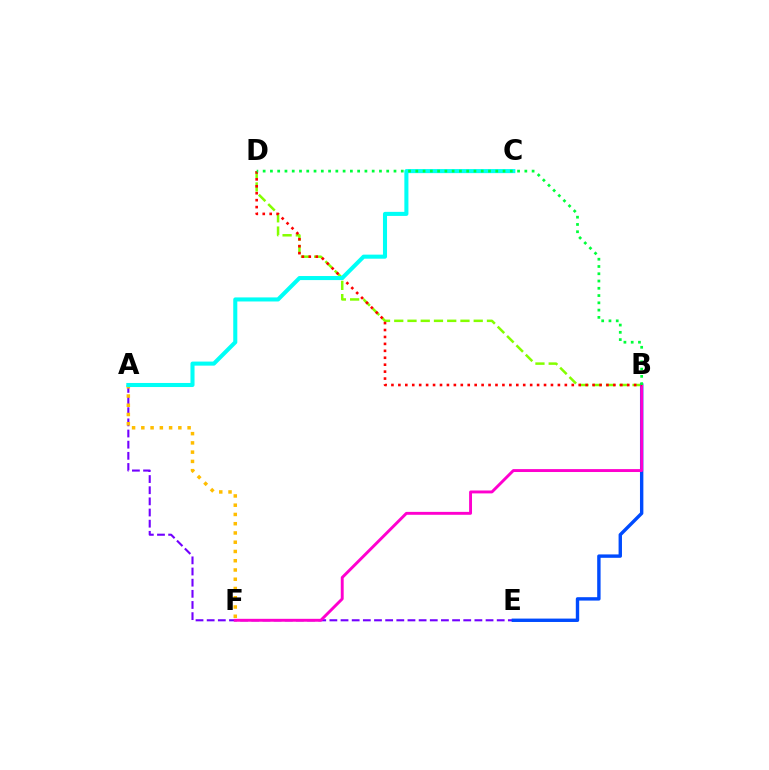{('A', 'E'): [{'color': '#7200ff', 'line_style': 'dashed', 'thickness': 1.52}], ('B', 'D'): [{'color': '#84ff00', 'line_style': 'dashed', 'thickness': 1.8}, {'color': '#ff0000', 'line_style': 'dotted', 'thickness': 1.88}, {'color': '#00ff39', 'line_style': 'dotted', 'thickness': 1.98}], ('A', 'F'): [{'color': '#ffbd00', 'line_style': 'dotted', 'thickness': 2.51}], ('B', 'E'): [{'color': '#004bff', 'line_style': 'solid', 'thickness': 2.44}], ('B', 'F'): [{'color': '#ff00cf', 'line_style': 'solid', 'thickness': 2.1}], ('A', 'C'): [{'color': '#00fff6', 'line_style': 'solid', 'thickness': 2.92}]}